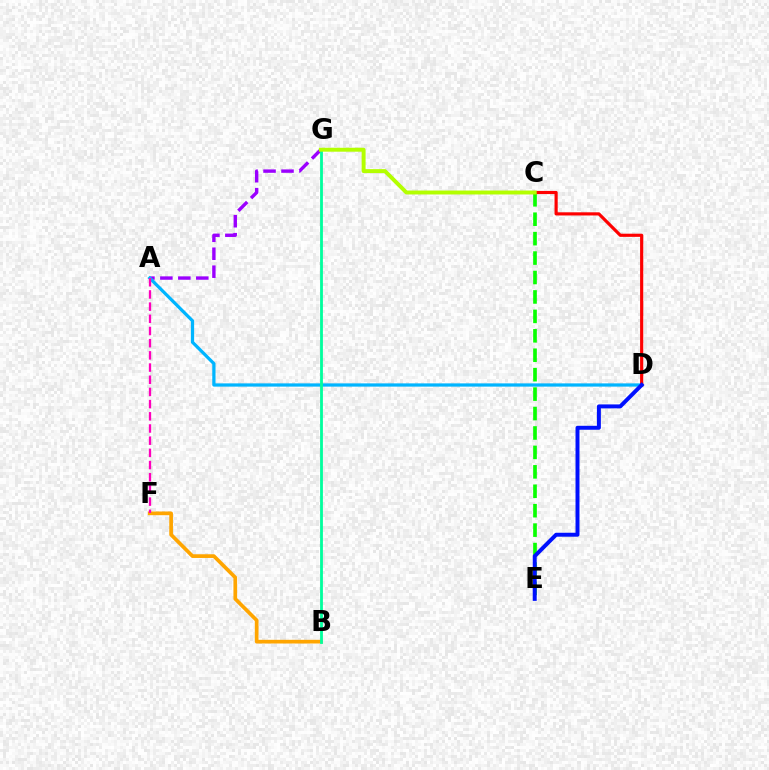{('B', 'F'): [{'color': '#ffa500', 'line_style': 'solid', 'thickness': 2.66}], ('C', 'E'): [{'color': '#08ff00', 'line_style': 'dashed', 'thickness': 2.64}], ('A', 'G'): [{'color': '#9b00ff', 'line_style': 'dashed', 'thickness': 2.44}], ('A', 'D'): [{'color': '#00b5ff', 'line_style': 'solid', 'thickness': 2.33}], ('A', 'F'): [{'color': '#ff00bd', 'line_style': 'dashed', 'thickness': 1.66}], ('C', 'D'): [{'color': '#ff0000', 'line_style': 'solid', 'thickness': 2.27}], ('B', 'G'): [{'color': '#00ff9d', 'line_style': 'solid', 'thickness': 2.02}], ('D', 'E'): [{'color': '#0010ff', 'line_style': 'solid', 'thickness': 2.85}], ('C', 'G'): [{'color': '#b3ff00', 'line_style': 'solid', 'thickness': 2.84}]}